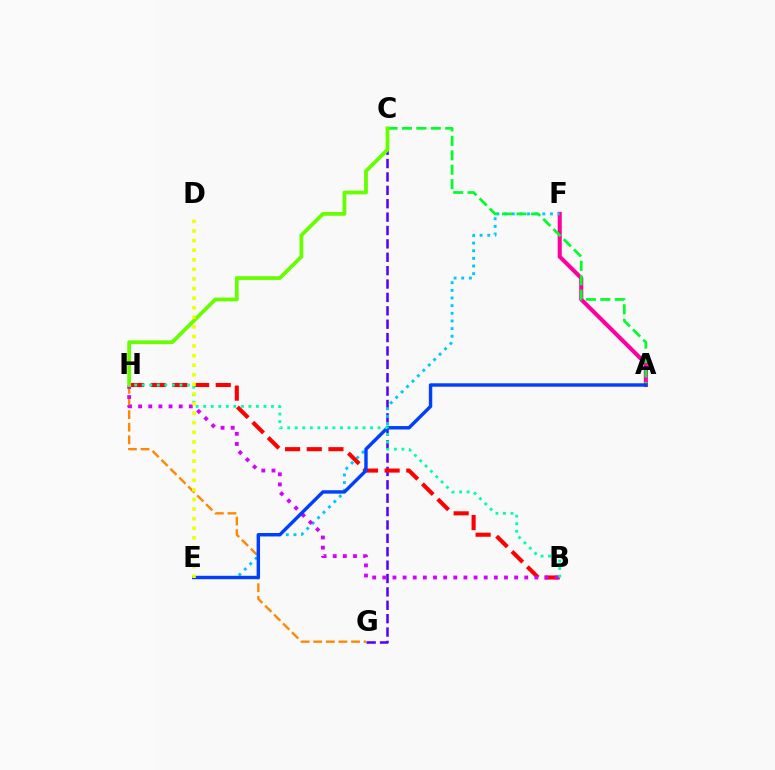{('G', 'H'): [{'color': '#ff8800', 'line_style': 'dashed', 'thickness': 1.71}], ('C', 'G'): [{'color': '#4f00ff', 'line_style': 'dashed', 'thickness': 1.82}], ('A', 'F'): [{'color': '#ff00a0', 'line_style': 'solid', 'thickness': 2.94}], ('E', 'F'): [{'color': '#00c7ff', 'line_style': 'dotted', 'thickness': 2.08}], ('B', 'H'): [{'color': '#ff0000', 'line_style': 'dashed', 'thickness': 2.94}, {'color': '#d600ff', 'line_style': 'dotted', 'thickness': 2.75}, {'color': '#00ffaf', 'line_style': 'dotted', 'thickness': 2.05}], ('A', 'C'): [{'color': '#00ff27', 'line_style': 'dashed', 'thickness': 1.96}], ('A', 'E'): [{'color': '#003fff', 'line_style': 'solid', 'thickness': 2.46}], ('C', 'H'): [{'color': '#66ff00', 'line_style': 'solid', 'thickness': 2.72}], ('D', 'E'): [{'color': '#eeff00', 'line_style': 'dotted', 'thickness': 2.61}]}